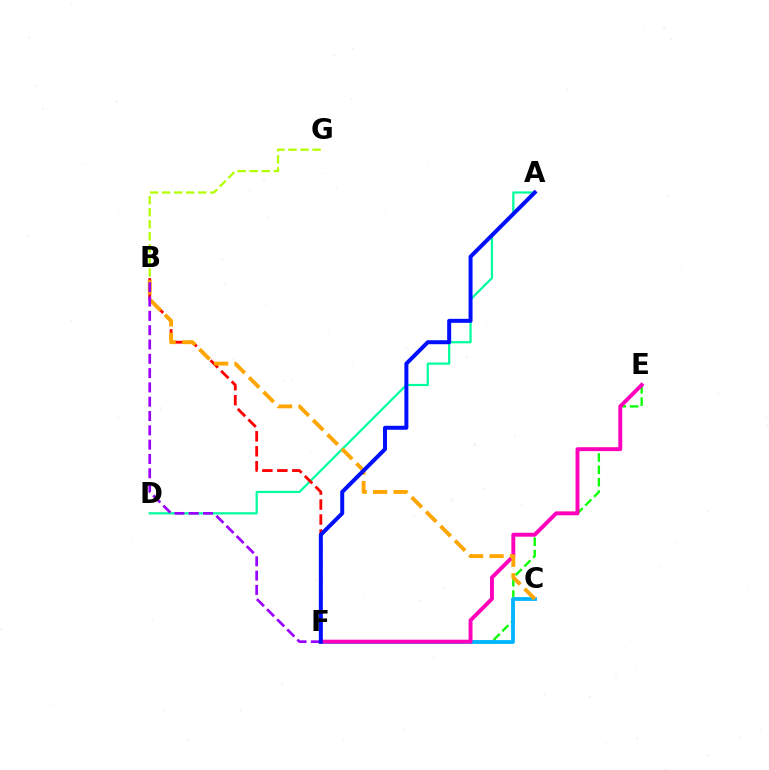{('E', 'F'): [{'color': '#08ff00', 'line_style': 'dashed', 'thickness': 1.68}, {'color': '#ff00bd', 'line_style': 'solid', 'thickness': 2.82}], ('C', 'F'): [{'color': '#00b5ff', 'line_style': 'solid', 'thickness': 2.74}], ('A', 'D'): [{'color': '#00ff9d', 'line_style': 'solid', 'thickness': 1.6}], ('B', 'F'): [{'color': '#ff0000', 'line_style': 'dashed', 'thickness': 2.04}, {'color': '#9b00ff', 'line_style': 'dashed', 'thickness': 1.94}], ('B', 'C'): [{'color': '#ffa500', 'line_style': 'dashed', 'thickness': 2.78}], ('A', 'F'): [{'color': '#0010ff', 'line_style': 'solid', 'thickness': 2.87}], ('B', 'G'): [{'color': '#b3ff00', 'line_style': 'dashed', 'thickness': 1.64}]}